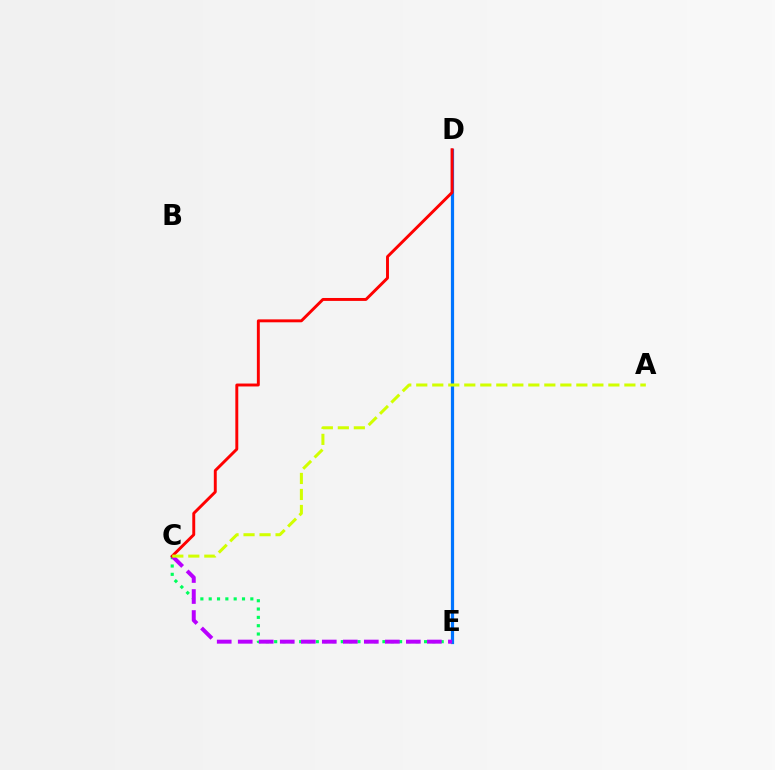{('D', 'E'): [{'color': '#0074ff', 'line_style': 'solid', 'thickness': 2.31}], ('C', 'E'): [{'color': '#00ff5c', 'line_style': 'dotted', 'thickness': 2.26}, {'color': '#b900ff', 'line_style': 'dashed', 'thickness': 2.85}], ('C', 'D'): [{'color': '#ff0000', 'line_style': 'solid', 'thickness': 2.11}], ('A', 'C'): [{'color': '#d1ff00', 'line_style': 'dashed', 'thickness': 2.17}]}